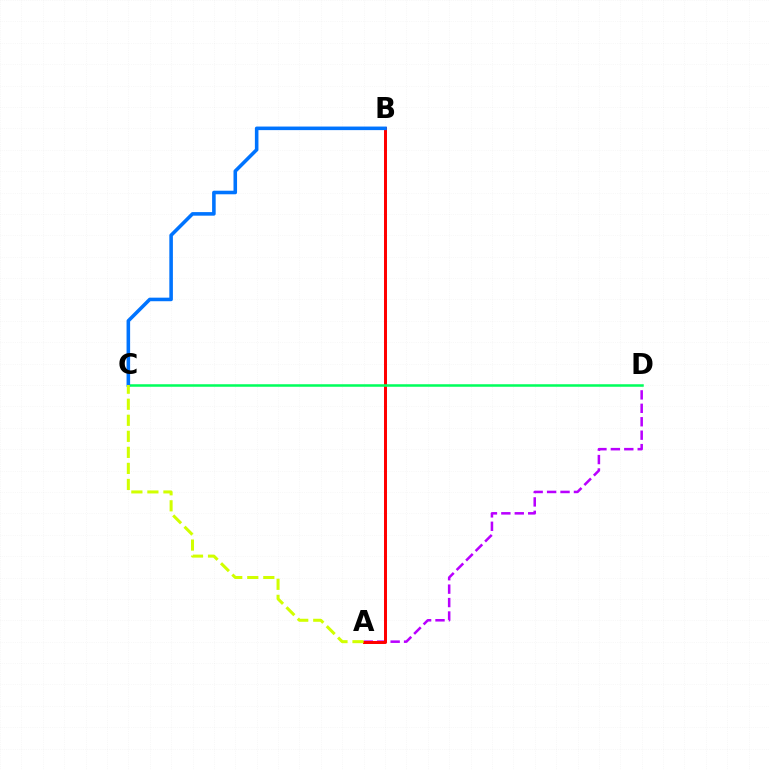{('A', 'D'): [{'color': '#b900ff', 'line_style': 'dashed', 'thickness': 1.82}], ('A', 'B'): [{'color': '#ff0000', 'line_style': 'solid', 'thickness': 2.15}], ('C', 'D'): [{'color': '#00ff5c', 'line_style': 'solid', 'thickness': 1.82}], ('B', 'C'): [{'color': '#0074ff', 'line_style': 'solid', 'thickness': 2.57}], ('A', 'C'): [{'color': '#d1ff00', 'line_style': 'dashed', 'thickness': 2.18}]}